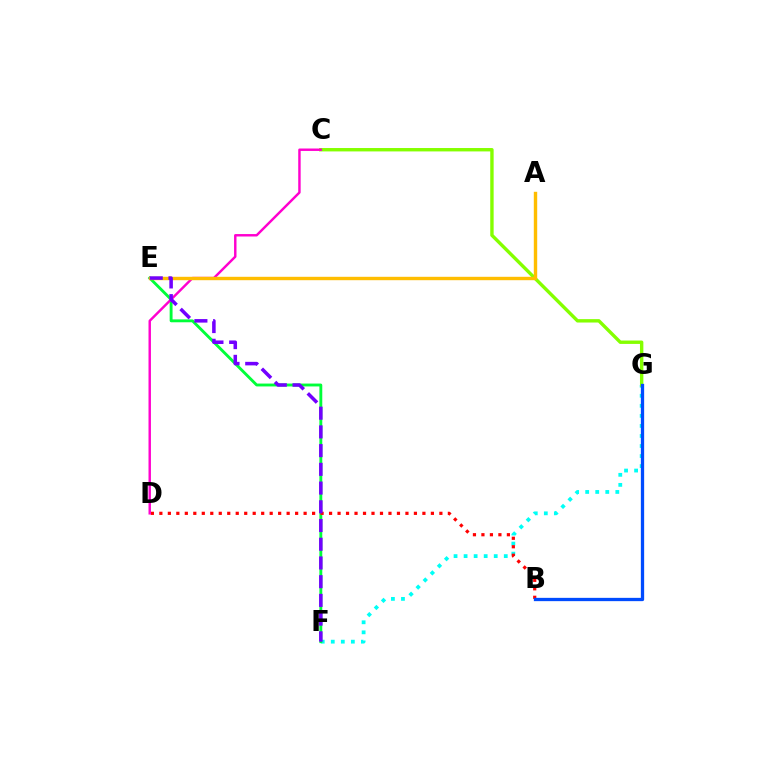{('F', 'G'): [{'color': '#00fff6', 'line_style': 'dotted', 'thickness': 2.73}], ('E', 'F'): [{'color': '#00ff39', 'line_style': 'solid', 'thickness': 2.07}, {'color': '#7200ff', 'line_style': 'dashed', 'thickness': 2.54}], ('B', 'D'): [{'color': '#ff0000', 'line_style': 'dotted', 'thickness': 2.31}], ('C', 'G'): [{'color': '#84ff00', 'line_style': 'solid', 'thickness': 2.44}], ('B', 'G'): [{'color': '#004bff', 'line_style': 'solid', 'thickness': 2.37}], ('C', 'D'): [{'color': '#ff00cf', 'line_style': 'solid', 'thickness': 1.76}], ('A', 'E'): [{'color': '#ffbd00', 'line_style': 'solid', 'thickness': 2.45}]}